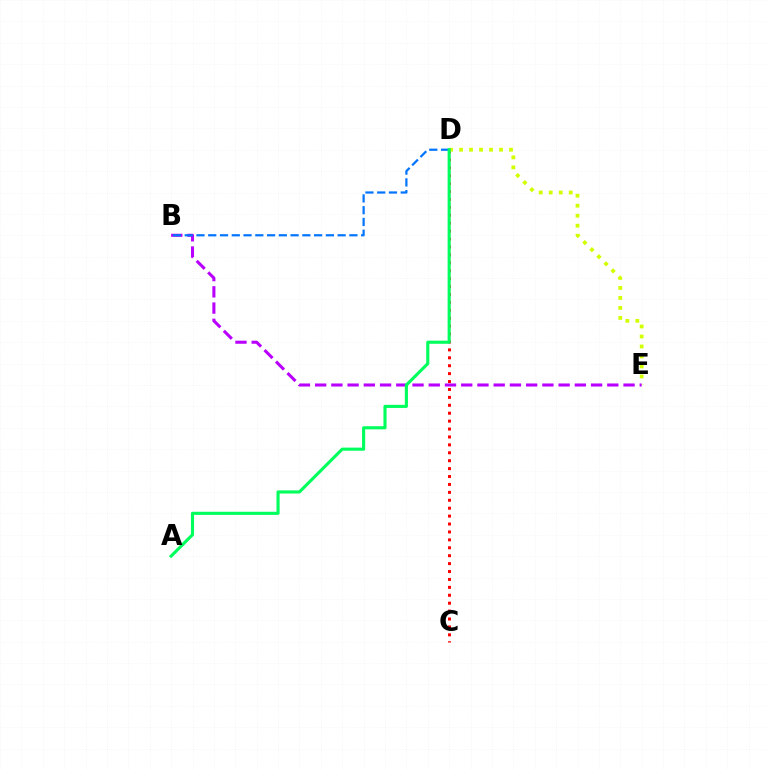{('C', 'D'): [{'color': '#ff0000', 'line_style': 'dotted', 'thickness': 2.15}], ('D', 'E'): [{'color': '#d1ff00', 'line_style': 'dotted', 'thickness': 2.72}], ('B', 'E'): [{'color': '#b900ff', 'line_style': 'dashed', 'thickness': 2.21}], ('B', 'D'): [{'color': '#0074ff', 'line_style': 'dashed', 'thickness': 1.6}], ('A', 'D'): [{'color': '#00ff5c', 'line_style': 'solid', 'thickness': 2.24}]}